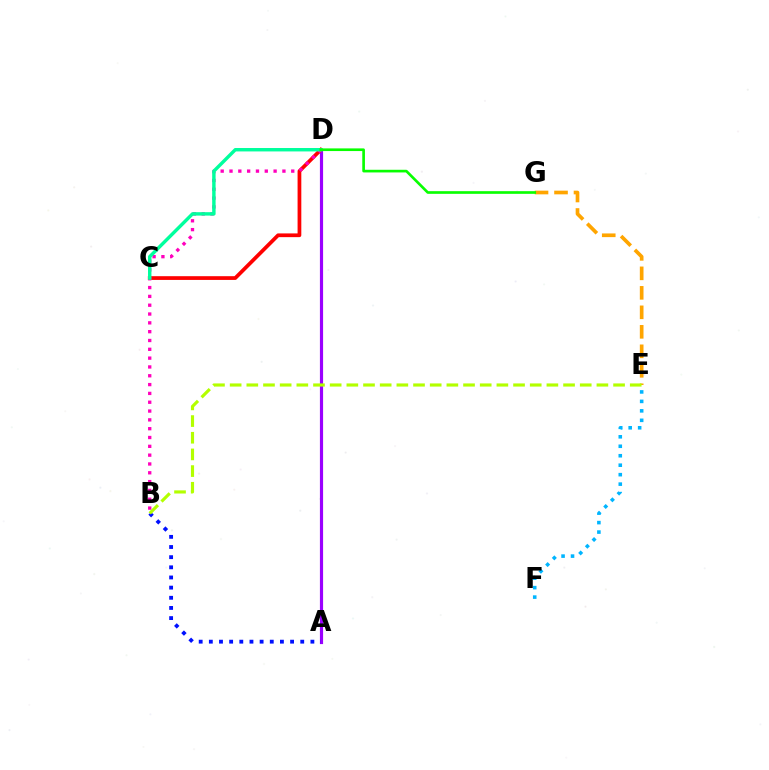{('A', 'D'): [{'color': '#9b00ff', 'line_style': 'solid', 'thickness': 2.28}], ('C', 'D'): [{'color': '#ff0000', 'line_style': 'solid', 'thickness': 2.69}, {'color': '#00ff9d', 'line_style': 'solid', 'thickness': 2.46}], ('B', 'D'): [{'color': '#ff00bd', 'line_style': 'dotted', 'thickness': 2.4}], ('E', 'G'): [{'color': '#ffa500', 'line_style': 'dashed', 'thickness': 2.65}], ('A', 'B'): [{'color': '#0010ff', 'line_style': 'dotted', 'thickness': 2.76}], ('B', 'E'): [{'color': '#b3ff00', 'line_style': 'dashed', 'thickness': 2.26}], ('E', 'F'): [{'color': '#00b5ff', 'line_style': 'dotted', 'thickness': 2.57}], ('D', 'G'): [{'color': '#08ff00', 'line_style': 'solid', 'thickness': 1.92}]}